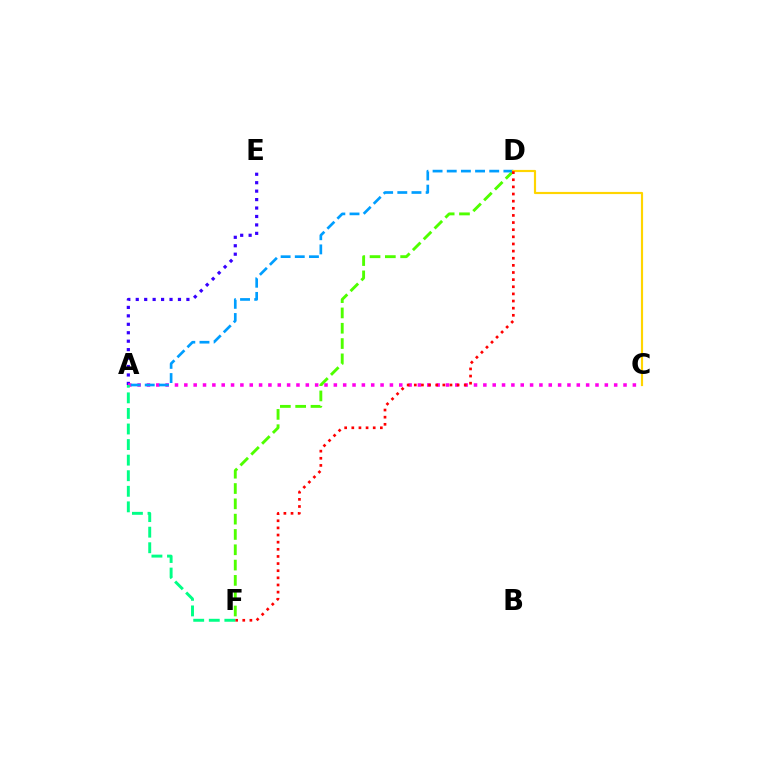{('D', 'F'): [{'color': '#4fff00', 'line_style': 'dashed', 'thickness': 2.08}, {'color': '#ff0000', 'line_style': 'dotted', 'thickness': 1.94}], ('A', 'E'): [{'color': '#3700ff', 'line_style': 'dotted', 'thickness': 2.29}], ('A', 'C'): [{'color': '#ff00ed', 'line_style': 'dotted', 'thickness': 2.54}], ('A', 'D'): [{'color': '#009eff', 'line_style': 'dashed', 'thickness': 1.92}], ('C', 'D'): [{'color': '#ffd500', 'line_style': 'solid', 'thickness': 1.57}], ('A', 'F'): [{'color': '#00ff86', 'line_style': 'dashed', 'thickness': 2.12}]}